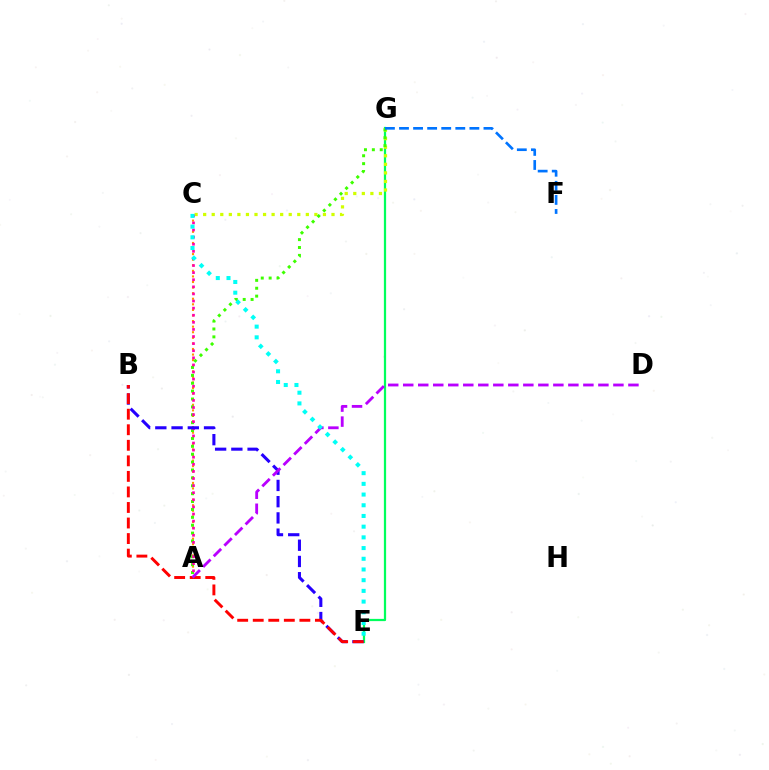{('E', 'G'): [{'color': '#00ff5c', 'line_style': 'solid', 'thickness': 1.61}], ('C', 'G'): [{'color': '#d1ff00', 'line_style': 'dotted', 'thickness': 2.32}], ('A', 'C'): [{'color': '#ff9400', 'line_style': 'dotted', 'thickness': 1.52}, {'color': '#ff00ac', 'line_style': 'dotted', 'thickness': 1.93}], ('A', 'G'): [{'color': '#3dff00', 'line_style': 'dotted', 'thickness': 2.14}], ('F', 'G'): [{'color': '#0074ff', 'line_style': 'dashed', 'thickness': 1.91}], ('B', 'E'): [{'color': '#2500ff', 'line_style': 'dashed', 'thickness': 2.21}, {'color': '#ff0000', 'line_style': 'dashed', 'thickness': 2.11}], ('A', 'D'): [{'color': '#b900ff', 'line_style': 'dashed', 'thickness': 2.04}], ('C', 'E'): [{'color': '#00fff6', 'line_style': 'dotted', 'thickness': 2.91}]}